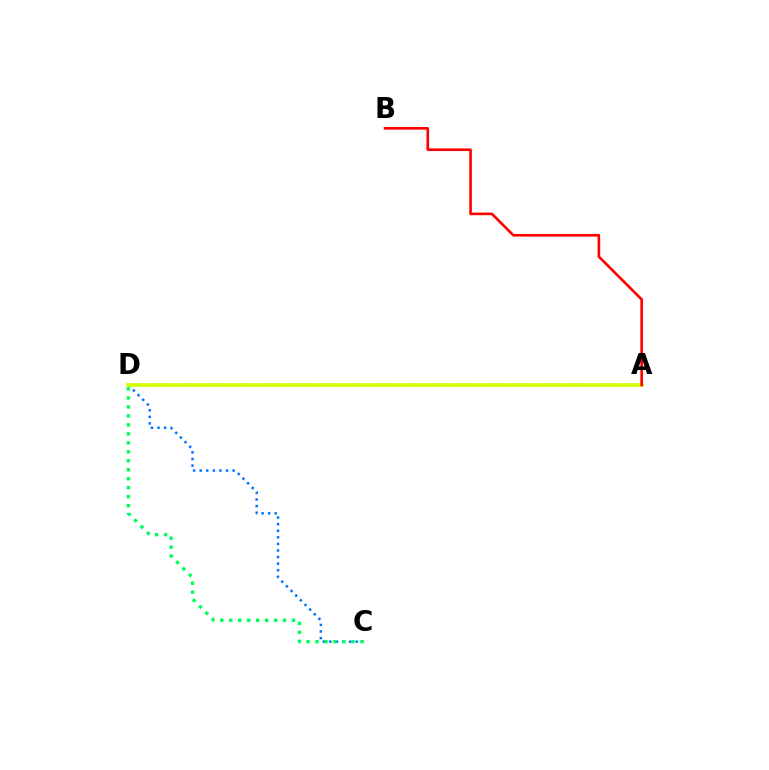{('A', 'D'): [{'color': '#b900ff', 'line_style': 'dotted', 'thickness': 1.69}, {'color': '#d1ff00', 'line_style': 'solid', 'thickness': 2.64}], ('C', 'D'): [{'color': '#0074ff', 'line_style': 'dotted', 'thickness': 1.79}, {'color': '#00ff5c', 'line_style': 'dotted', 'thickness': 2.44}], ('A', 'B'): [{'color': '#ff0000', 'line_style': 'solid', 'thickness': 1.89}]}